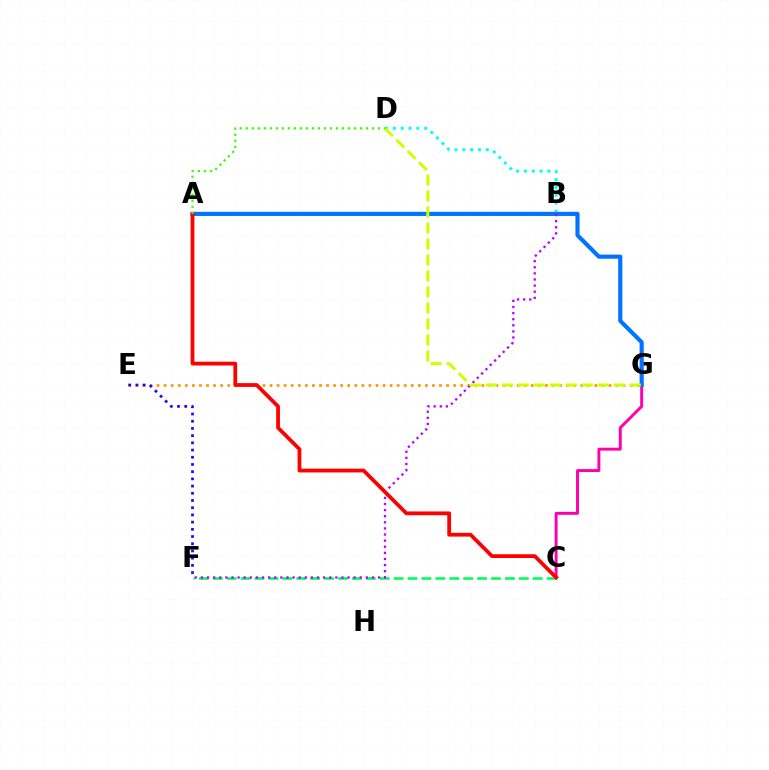{('B', 'D'): [{'color': '#00fff6', 'line_style': 'dotted', 'thickness': 2.13}], ('E', 'G'): [{'color': '#ff9400', 'line_style': 'dotted', 'thickness': 1.92}], ('C', 'G'): [{'color': '#ff00ac', 'line_style': 'solid', 'thickness': 2.11}], ('C', 'F'): [{'color': '#00ff5c', 'line_style': 'dashed', 'thickness': 1.89}], ('A', 'G'): [{'color': '#0074ff', 'line_style': 'solid', 'thickness': 2.98}], ('B', 'F'): [{'color': '#b900ff', 'line_style': 'dotted', 'thickness': 1.66}], ('A', 'C'): [{'color': '#ff0000', 'line_style': 'solid', 'thickness': 2.71}], ('D', 'G'): [{'color': '#d1ff00', 'line_style': 'dashed', 'thickness': 2.17}], ('E', 'F'): [{'color': '#2500ff', 'line_style': 'dotted', 'thickness': 1.96}], ('A', 'D'): [{'color': '#3dff00', 'line_style': 'dotted', 'thickness': 1.63}]}